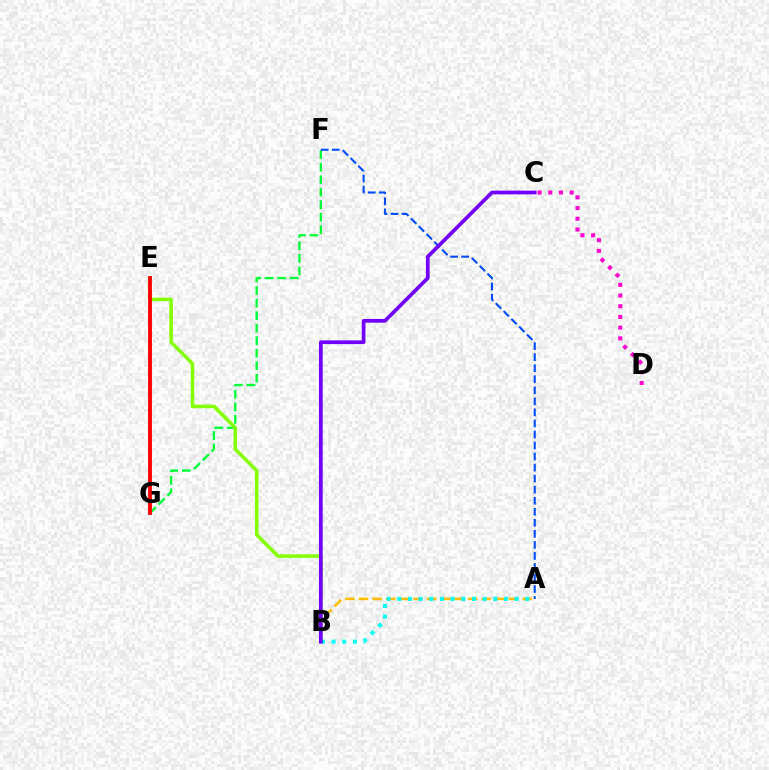{('C', 'D'): [{'color': '#ff00cf', 'line_style': 'dotted', 'thickness': 2.91}], ('A', 'B'): [{'color': '#ffbd00', 'line_style': 'dashed', 'thickness': 1.85}, {'color': '#00fff6', 'line_style': 'dotted', 'thickness': 2.9}], ('F', 'G'): [{'color': '#00ff39', 'line_style': 'dashed', 'thickness': 1.7}], ('B', 'E'): [{'color': '#84ff00', 'line_style': 'solid', 'thickness': 2.55}], ('E', 'G'): [{'color': '#ff0000', 'line_style': 'solid', 'thickness': 2.76}], ('A', 'F'): [{'color': '#004bff', 'line_style': 'dashed', 'thickness': 1.5}], ('B', 'C'): [{'color': '#7200ff', 'line_style': 'solid', 'thickness': 2.67}]}